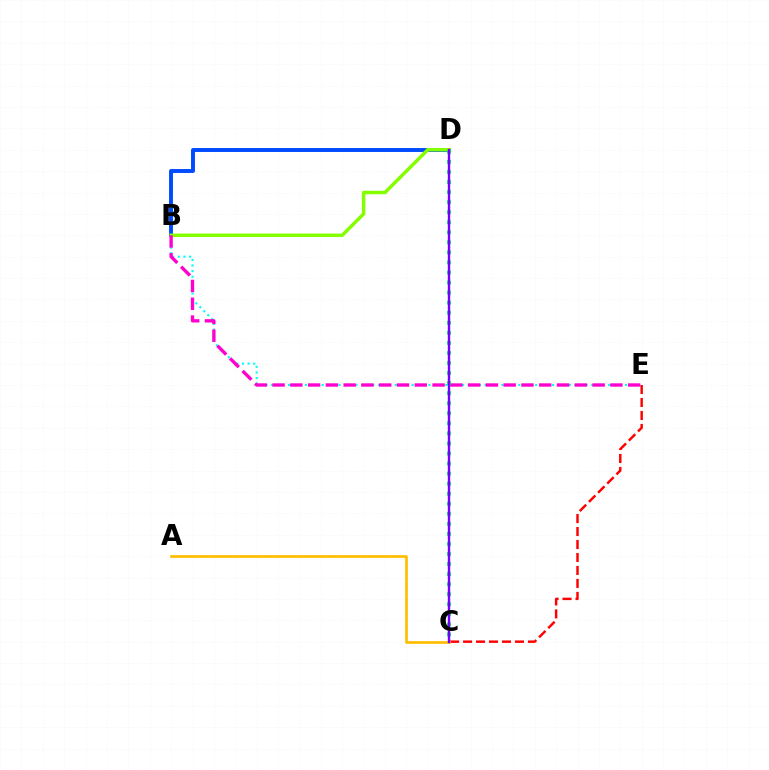{('B', 'D'): [{'color': '#004bff', 'line_style': 'solid', 'thickness': 2.83}, {'color': '#84ff00', 'line_style': 'solid', 'thickness': 2.5}], ('B', 'E'): [{'color': '#00fff6', 'line_style': 'dotted', 'thickness': 1.53}, {'color': '#ff00cf', 'line_style': 'dashed', 'thickness': 2.42}], ('C', 'E'): [{'color': '#ff0000', 'line_style': 'dashed', 'thickness': 1.76}], ('A', 'C'): [{'color': '#ffbd00', 'line_style': 'solid', 'thickness': 1.93}], ('C', 'D'): [{'color': '#00ff39', 'line_style': 'dotted', 'thickness': 2.73}, {'color': '#7200ff', 'line_style': 'solid', 'thickness': 1.73}]}